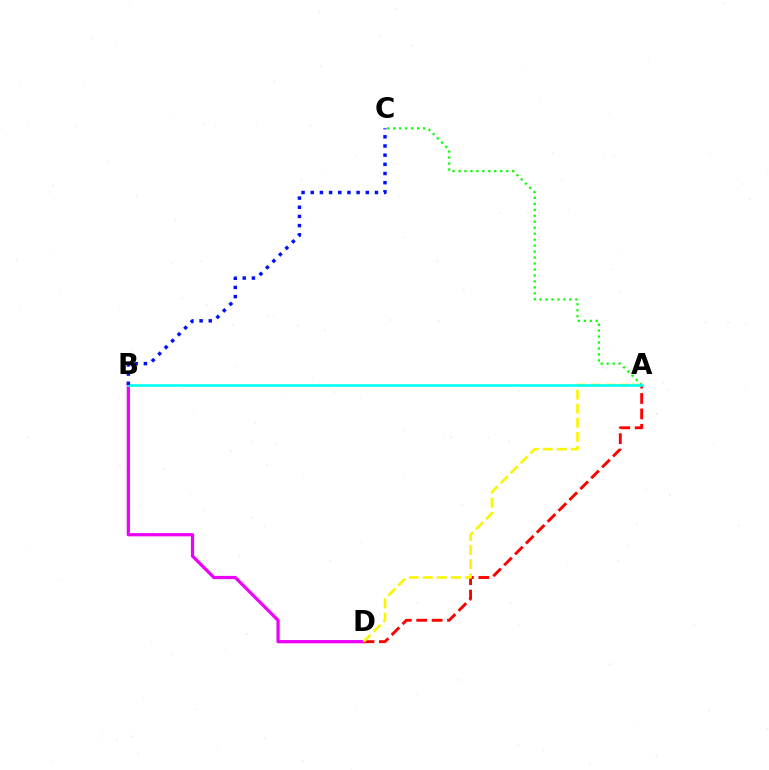{('B', 'D'): [{'color': '#ee00ff', 'line_style': 'solid', 'thickness': 2.33}], ('A', 'D'): [{'color': '#ff0000', 'line_style': 'dashed', 'thickness': 2.09}, {'color': '#fcf500', 'line_style': 'dashed', 'thickness': 1.91}], ('A', 'C'): [{'color': '#08ff00', 'line_style': 'dotted', 'thickness': 1.62}], ('A', 'B'): [{'color': '#00fff6', 'line_style': 'solid', 'thickness': 1.89}], ('B', 'C'): [{'color': '#0010ff', 'line_style': 'dotted', 'thickness': 2.49}]}